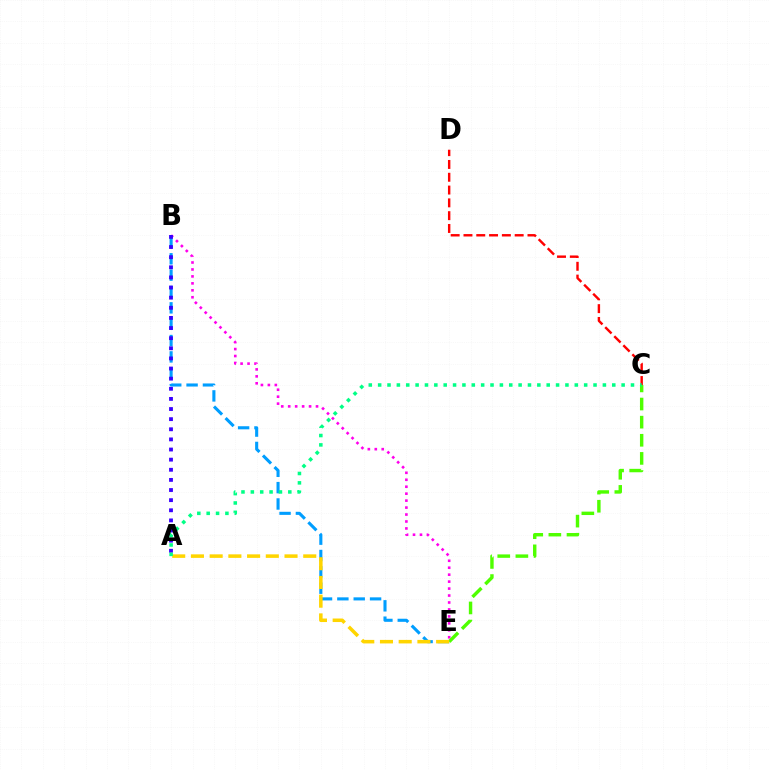{('B', 'E'): [{'color': '#009eff', 'line_style': 'dashed', 'thickness': 2.22}, {'color': '#ff00ed', 'line_style': 'dotted', 'thickness': 1.89}], ('C', 'D'): [{'color': '#ff0000', 'line_style': 'dashed', 'thickness': 1.74}], ('A', 'B'): [{'color': '#3700ff', 'line_style': 'dotted', 'thickness': 2.75}], ('C', 'E'): [{'color': '#4fff00', 'line_style': 'dashed', 'thickness': 2.46}], ('A', 'E'): [{'color': '#ffd500', 'line_style': 'dashed', 'thickness': 2.54}], ('A', 'C'): [{'color': '#00ff86', 'line_style': 'dotted', 'thickness': 2.54}]}